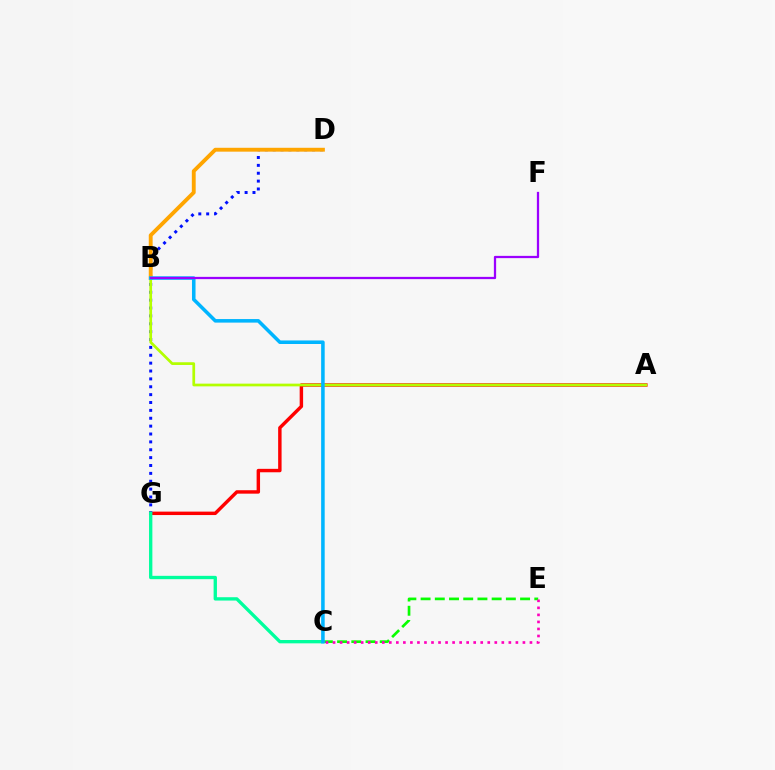{('A', 'G'): [{'color': '#ff0000', 'line_style': 'solid', 'thickness': 2.47}], ('D', 'G'): [{'color': '#0010ff', 'line_style': 'dotted', 'thickness': 2.14}], ('B', 'D'): [{'color': '#ffa500', 'line_style': 'solid', 'thickness': 2.78}], ('C', 'E'): [{'color': '#08ff00', 'line_style': 'dashed', 'thickness': 1.93}, {'color': '#ff00bd', 'line_style': 'dotted', 'thickness': 1.91}], ('C', 'G'): [{'color': '#00ff9d', 'line_style': 'solid', 'thickness': 2.4}], ('A', 'B'): [{'color': '#b3ff00', 'line_style': 'solid', 'thickness': 1.96}], ('B', 'C'): [{'color': '#00b5ff', 'line_style': 'solid', 'thickness': 2.56}], ('B', 'F'): [{'color': '#9b00ff', 'line_style': 'solid', 'thickness': 1.63}]}